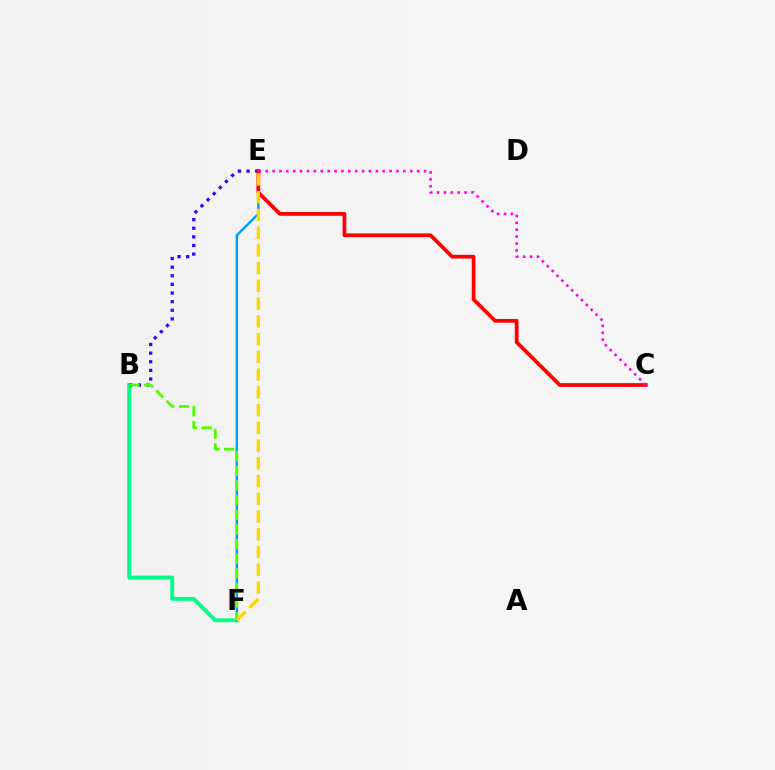{('B', 'F'): [{'color': '#00ff86', 'line_style': 'solid', 'thickness': 2.79}, {'color': '#4fff00', 'line_style': 'dashed', 'thickness': 1.99}], ('E', 'F'): [{'color': '#009eff', 'line_style': 'solid', 'thickness': 1.73}, {'color': '#ffd500', 'line_style': 'dashed', 'thickness': 2.41}], ('B', 'E'): [{'color': '#3700ff', 'line_style': 'dotted', 'thickness': 2.35}], ('C', 'E'): [{'color': '#ff0000', 'line_style': 'solid', 'thickness': 2.7}, {'color': '#ff00ed', 'line_style': 'dotted', 'thickness': 1.87}]}